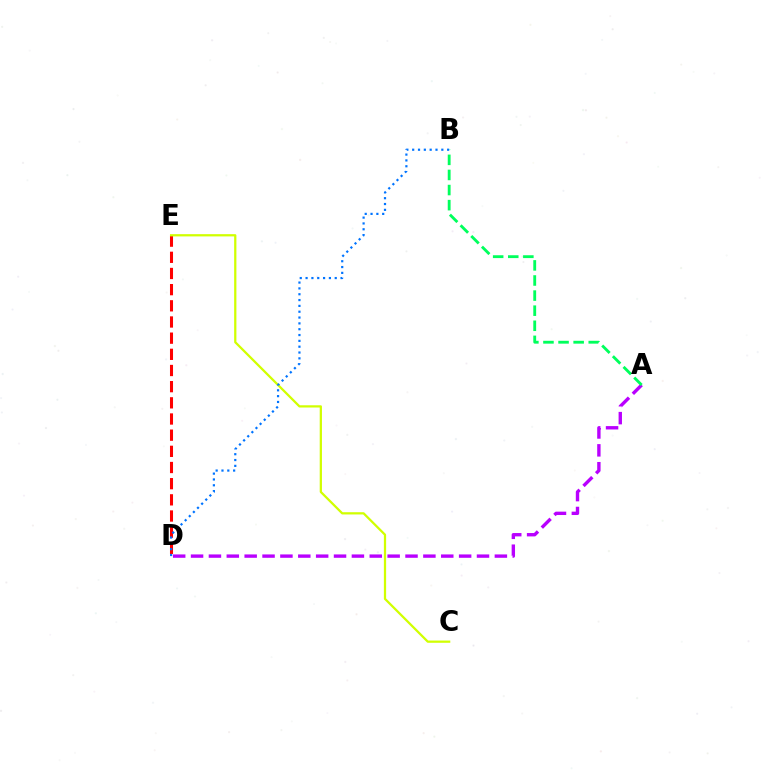{('A', 'D'): [{'color': '#b900ff', 'line_style': 'dashed', 'thickness': 2.43}], ('A', 'B'): [{'color': '#00ff5c', 'line_style': 'dashed', 'thickness': 2.05}], ('D', 'E'): [{'color': '#ff0000', 'line_style': 'dashed', 'thickness': 2.2}], ('C', 'E'): [{'color': '#d1ff00', 'line_style': 'solid', 'thickness': 1.62}], ('B', 'D'): [{'color': '#0074ff', 'line_style': 'dotted', 'thickness': 1.58}]}